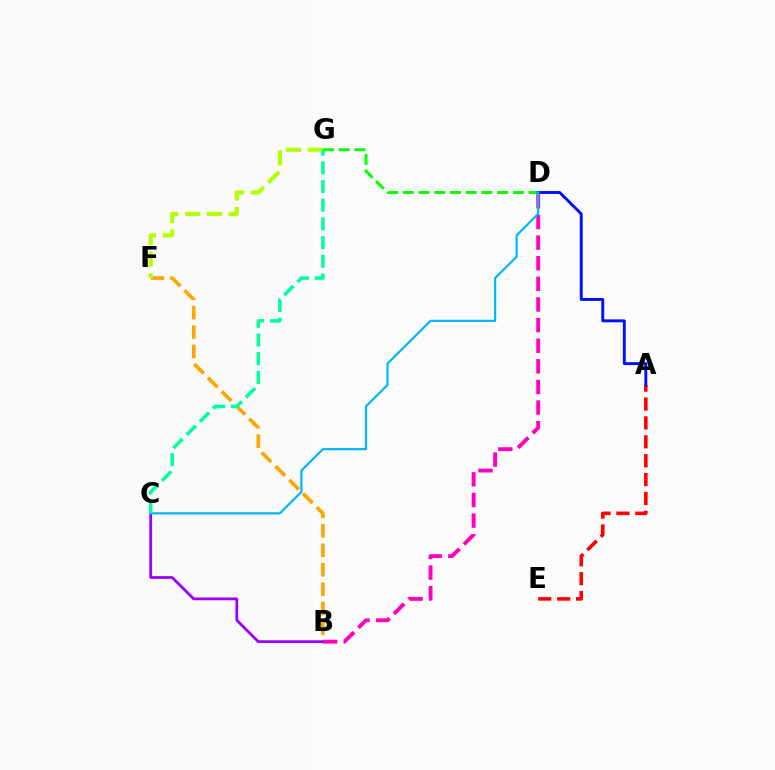{('A', 'E'): [{'color': '#ff0000', 'line_style': 'dashed', 'thickness': 2.57}], ('B', 'D'): [{'color': '#ff00bd', 'line_style': 'dashed', 'thickness': 2.8}], ('D', 'G'): [{'color': '#08ff00', 'line_style': 'dashed', 'thickness': 2.14}], ('A', 'D'): [{'color': '#0010ff', 'line_style': 'solid', 'thickness': 2.09}], ('B', 'F'): [{'color': '#ffa500', 'line_style': 'dashed', 'thickness': 2.64}], ('B', 'C'): [{'color': '#9b00ff', 'line_style': 'solid', 'thickness': 2.0}], ('F', 'G'): [{'color': '#b3ff00', 'line_style': 'dashed', 'thickness': 2.96}], ('C', 'D'): [{'color': '#00b5ff', 'line_style': 'solid', 'thickness': 1.57}], ('C', 'G'): [{'color': '#00ff9d', 'line_style': 'dashed', 'thickness': 2.54}]}